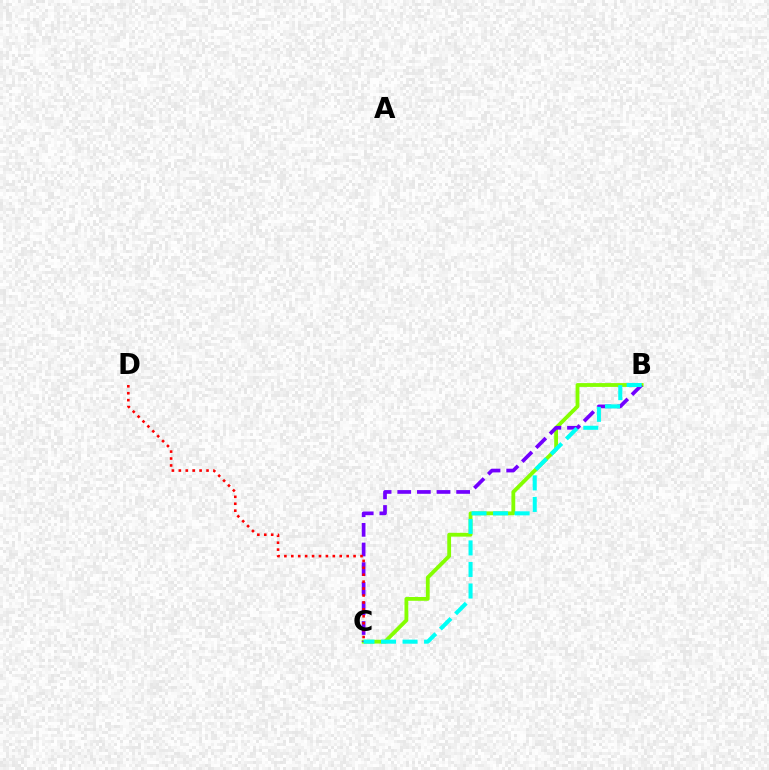{('B', 'C'): [{'color': '#84ff00', 'line_style': 'solid', 'thickness': 2.74}, {'color': '#7200ff', 'line_style': 'dashed', 'thickness': 2.67}, {'color': '#00fff6', 'line_style': 'dashed', 'thickness': 2.93}], ('C', 'D'): [{'color': '#ff0000', 'line_style': 'dotted', 'thickness': 1.88}]}